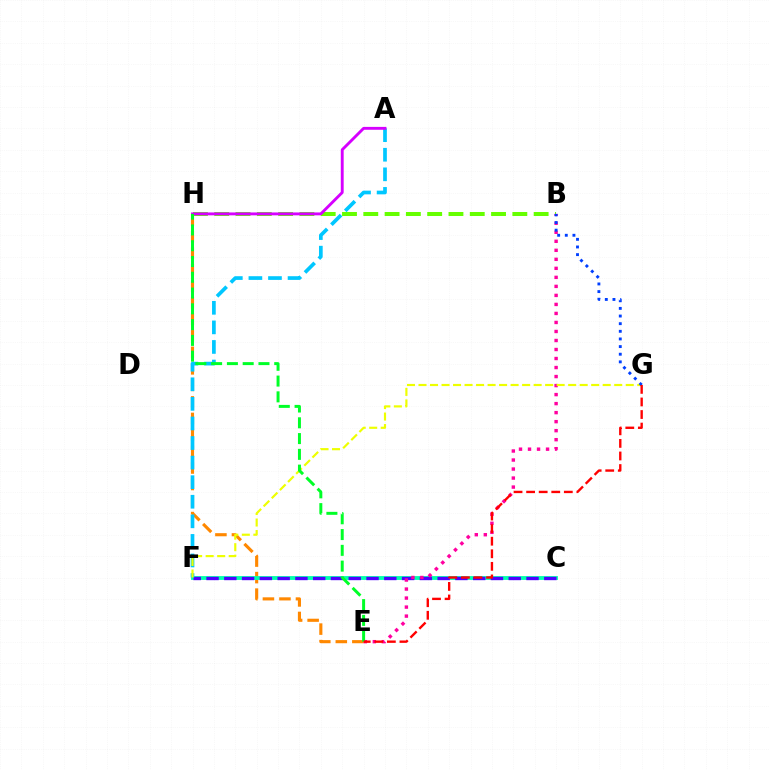{('E', 'H'): [{'color': '#ff8800', 'line_style': 'dashed', 'thickness': 2.24}, {'color': '#00ff27', 'line_style': 'dashed', 'thickness': 2.14}], ('C', 'F'): [{'color': '#00ffaf', 'line_style': 'solid', 'thickness': 2.76}, {'color': '#4f00ff', 'line_style': 'dashed', 'thickness': 2.41}], ('B', 'H'): [{'color': '#66ff00', 'line_style': 'dashed', 'thickness': 2.89}], ('B', 'E'): [{'color': '#ff00a0', 'line_style': 'dotted', 'thickness': 2.45}], ('A', 'F'): [{'color': '#00c7ff', 'line_style': 'dashed', 'thickness': 2.66}], ('F', 'G'): [{'color': '#eeff00', 'line_style': 'dashed', 'thickness': 1.56}], ('B', 'G'): [{'color': '#003fff', 'line_style': 'dotted', 'thickness': 2.08}], ('A', 'H'): [{'color': '#d600ff', 'line_style': 'solid', 'thickness': 2.07}], ('E', 'G'): [{'color': '#ff0000', 'line_style': 'dashed', 'thickness': 1.71}]}